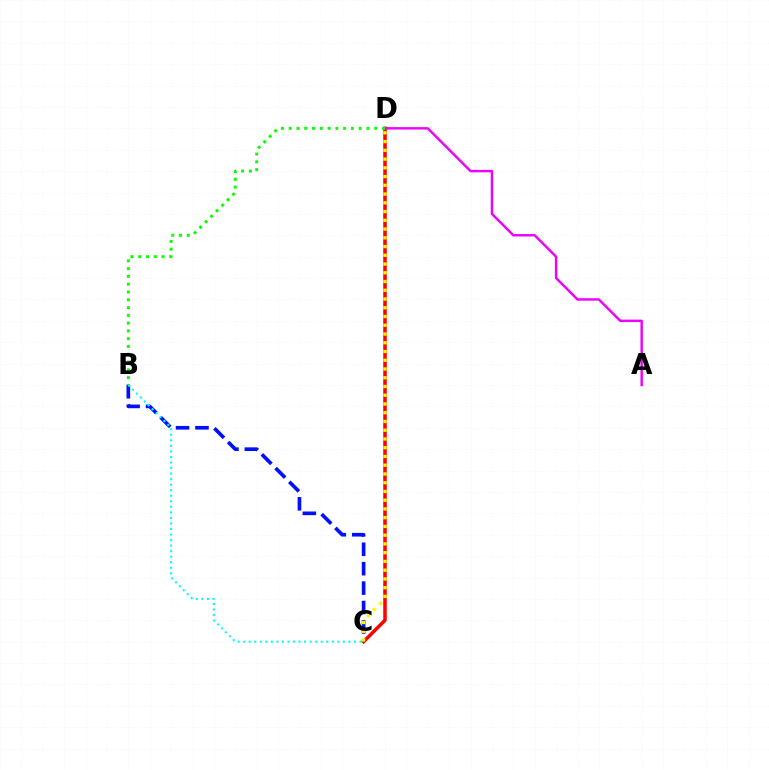{('C', 'D'): [{'color': '#ff0000', 'line_style': 'solid', 'thickness': 2.53}, {'color': '#fcf500', 'line_style': 'dotted', 'thickness': 2.38}], ('A', 'D'): [{'color': '#ee00ff', 'line_style': 'solid', 'thickness': 1.76}], ('B', 'C'): [{'color': '#0010ff', 'line_style': 'dashed', 'thickness': 2.64}, {'color': '#00fff6', 'line_style': 'dotted', 'thickness': 1.51}], ('B', 'D'): [{'color': '#08ff00', 'line_style': 'dotted', 'thickness': 2.11}]}